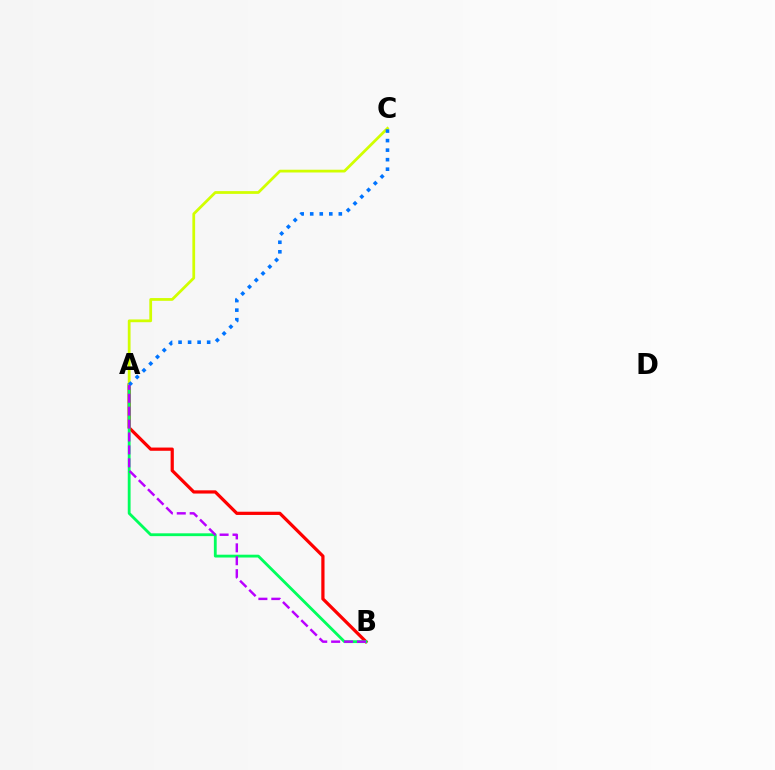{('A', 'B'): [{'color': '#ff0000', 'line_style': 'solid', 'thickness': 2.32}, {'color': '#00ff5c', 'line_style': 'solid', 'thickness': 2.03}, {'color': '#b900ff', 'line_style': 'dashed', 'thickness': 1.75}], ('A', 'C'): [{'color': '#d1ff00', 'line_style': 'solid', 'thickness': 1.99}, {'color': '#0074ff', 'line_style': 'dotted', 'thickness': 2.59}]}